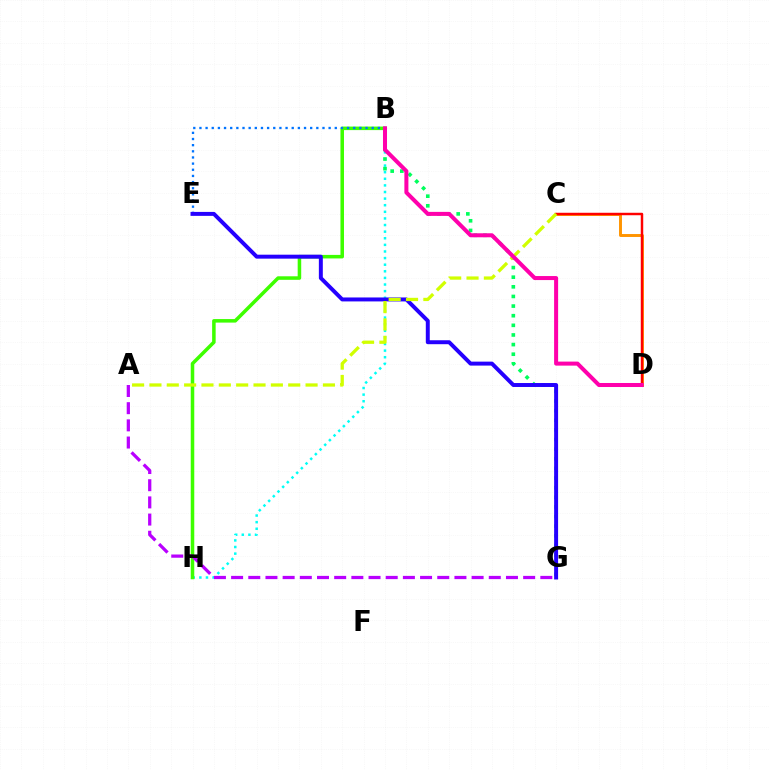{('B', 'H'): [{'color': '#00fff6', 'line_style': 'dotted', 'thickness': 1.8}, {'color': '#3dff00', 'line_style': 'solid', 'thickness': 2.54}], ('C', 'D'): [{'color': '#ff9400', 'line_style': 'solid', 'thickness': 2.11}, {'color': '#ff0000', 'line_style': 'solid', 'thickness': 1.77}], ('B', 'E'): [{'color': '#0074ff', 'line_style': 'dotted', 'thickness': 1.67}], ('B', 'G'): [{'color': '#00ff5c', 'line_style': 'dotted', 'thickness': 2.62}], ('E', 'G'): [{'color': '#2500ff', 'line_style': 'solid', 'thickness': 2.85}], ('A', 'C'): [{'color': '#d1ff00', 'line_style': 'dashed', 'thickness': 2.36}], ('B', 'D'): [{'color': '#ff00ac', 'line_style': 'solid', 'thickness': 2.89}], ('A', 'G'): [{'color': '#b900ff', 'line_style': 'dashed', 'thickness': 2.33}]}